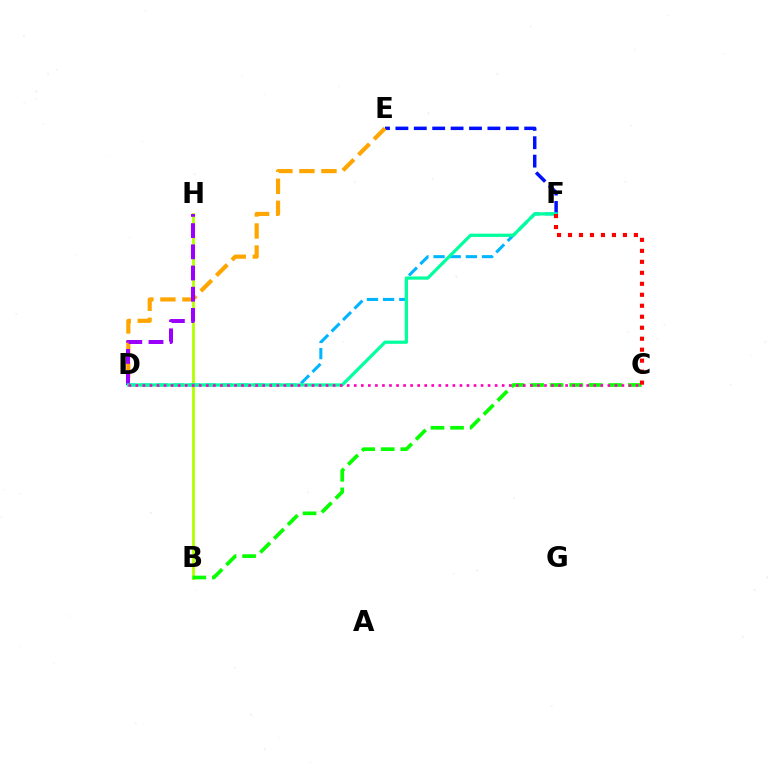{('E', 'F'): [{'color': '#0010ff', 'line_style': 'dashed', 'thickness': 2.5}], ('B', 'H'): [{'color': '#b3ff00', 'line_style': 'solid', 'thickness': 2.04}], ('B', 'C'): [{'color': '#08ff00', 'line_style': 'dashed', 'thickness': 2.66}], ('D', 'E'): [{'color': '#ffa500', 'line_style': 'dashed', 'thickness': 2.99}], ('D', 'F'): [{'color': '#00b5ff', 'line_style': 'dashed', 'thickness': 2.19}, {'color': '#00ff9d', 'line_style': 'solid', 'thickness': 2.32}], ('D', 'H'): [{'color': '#9b00ff', 'line_style': 'dashed', 'thickness': 2.88}], ('C', 'F'): [{'color': '#ff0000', 'line_style': 'dotted', 'thickness': 2.98}], ('C', 'D'): [{'color': '#ff00bd', 'line_style': 'dotted', 'thickness': 1.91}]}